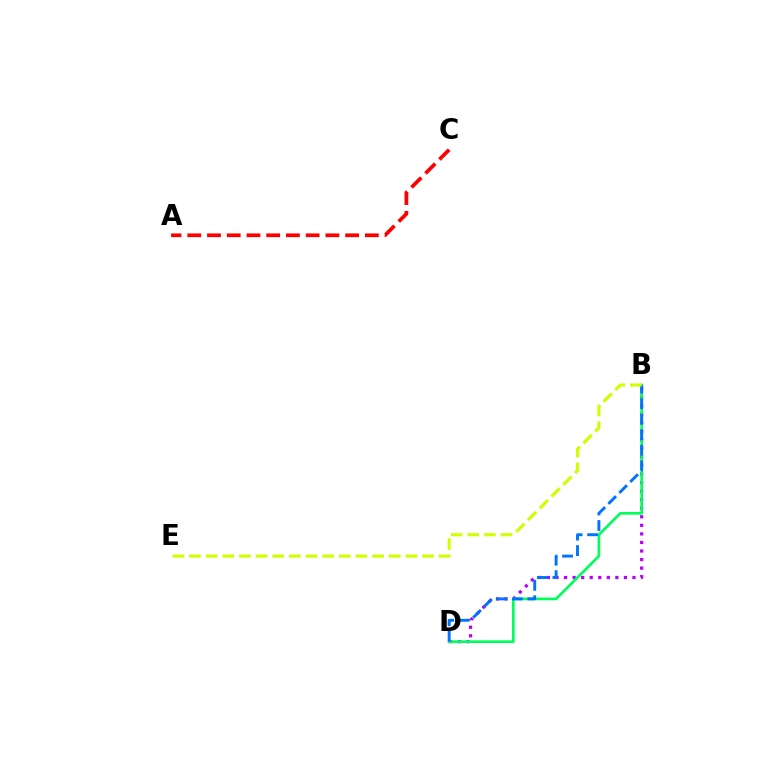{('B', 'D'): [{'color': '#b900ff', 'line_style': 'dotted', 'thickness': 2.32}, {'color': '#00ff5c', 'line_style': 'solid', 'thickness': 1.94}, {'color': '#0074ff', 'line_style': 'dashed', 'thickness': 2.11}], ('A', 'C'): [{'color': '#ff0000', 'line_style': 'dashed', 'thickness': 2.68}], ('B', 'E'): [{'color': '#d1ff00', 'line_style': 'dashed', 'thickness': 2.26}]}